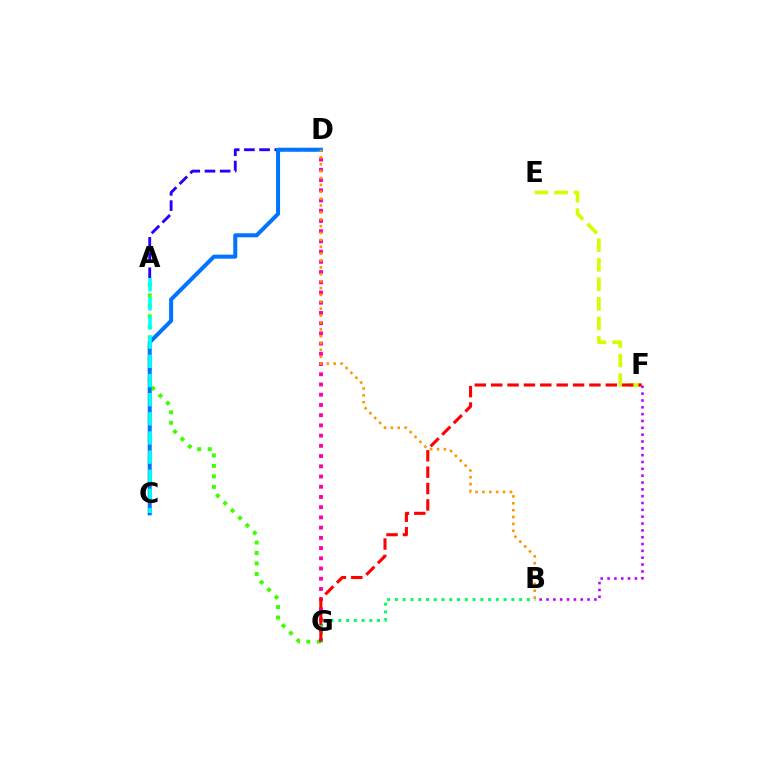{('A', 'D'): [{'color': '#2500ff', 'line_style': 'dashed', 'thickness': 2.07}], ('A', 'G'): [{'color': '#3dff00', 'line_style': 'dotted', 'thickness': 2.85}], ('E', 'F'): [{'color': '#d1ff00', 'line_style': 'dashed', 'thickness': 2.65}], ('D', 'G'): [{'color': '#ff00ac', 'line_style': 'dotted', 'thickness': 2.78}], ('B', 'G'): [{'color': '#00ff5c', 'line_style': 'dotted', 'thickness': 2.11}], ('C', 'D'): [{'color': '#0074ff', 'line_style': 'solid', 'thickness': 2.89}], ('B', 'F'): [{'color': '#b900ff', 'line_style': 'dotted', 'thickness': 1.86}], ('F', 'G'): [{'color': '#ff0000', 'line_style': 'dashed', 'thickness': 2.22}], ('B', 'D'): [{'color': '#ff9400', 'line_style': 'dotted', 'thickness': 1.87}], ('A', 'C'): [{'color': '#00fff6', 'line_style': 'dashed', 'thickness': 2.6}]}